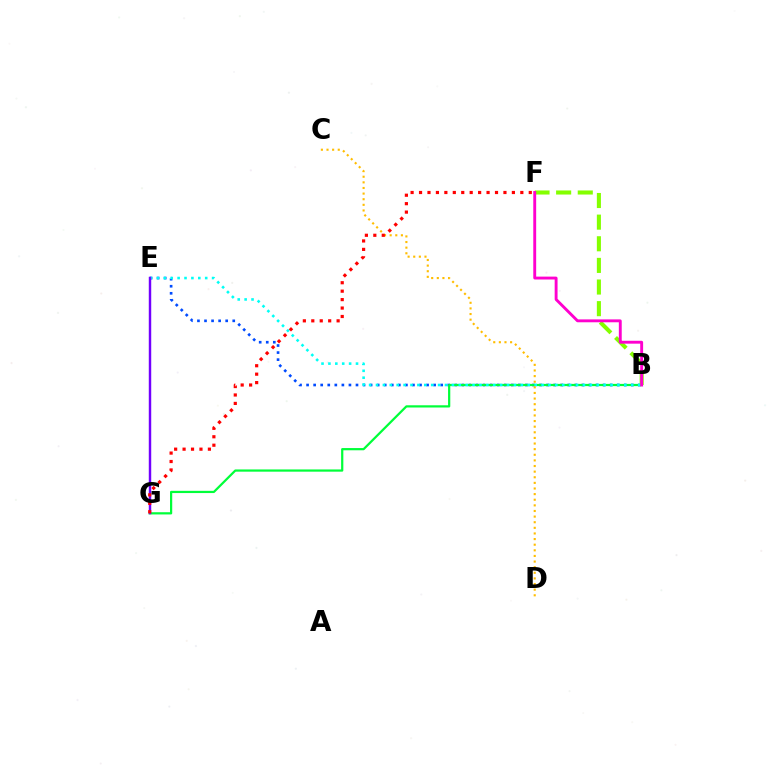{('B', 'E'): [{'color': '#004bff', 'line_style': 'dotted', 'thickness': 1.92}, {'color': '#00fff6', 'line_style': 'dotted', 'thickness': 1.87}], ('B', 'G'): [{'color': '#00ff39', 'line_style': 'solid', 'thickness': 1.6}], ('B', 'F'): [{'color': '#84ff00', 'line_style': 'dashed', 'thickness': 2.94}, {'color': '#ff00cf', 'line_style': 'solid', 'thickness': 2.08}], ('C', 'D'): [{'color': '#ffbd00', 'line_style': 'dotted', 'thickness': 1.53}], ('E', 'G'): [{'color': '#7200ff', 'line_style': 'solid', 'thickness': 1.76}], ('F', 'G'): [{'color': '#ff0000', 'line_style': 'dotted', 'thickness': 2.29}]}